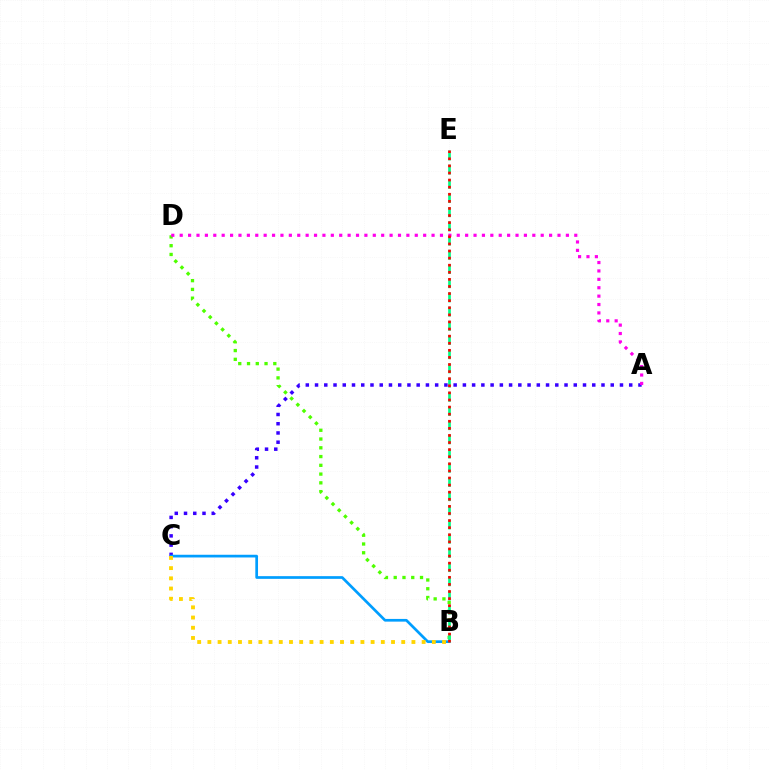{('A', 'C'): [{'color': '#3700ff', 'line_style': 'dotted', 'thickness': 2.51}], ('B', 'C'): [{'color': '#009eff', 'line_style': 'solid', 'thickness': 1.95}, {'color': '#ffd500', 'line_style': 'dotted', 'thickness': 2.77}], ('B', 'D'): [{'color': '#4fff00', 'line_style': 'dotted', 'thickness': 2.38}], ('B', 'E'): [{'color': '#00ff86', 'line_style': 'dashed', 'thickness': 1.93}, {'color': '#ff0000', 'line_style': 'dotted', 'thickness': 1.93}], ('A', 'D'): [{'color': '#ff00ed', 'line_style': 'dotted', 'thickness': 2.28}]}